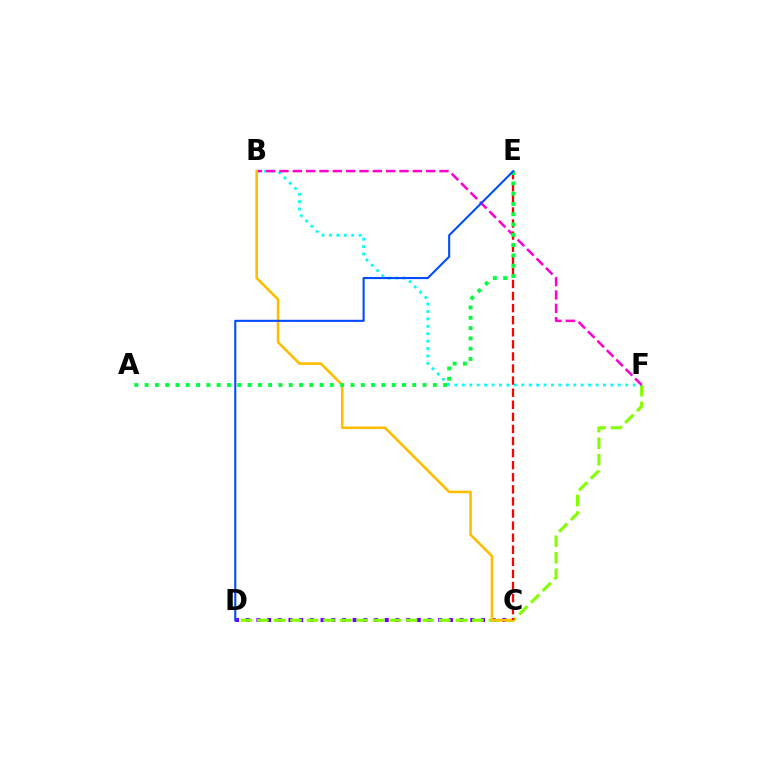{('C', 'D'): [{'color': '#7200ff', 'line_style': 'dotted', 'thickness': 2.91}], ('D', 'F'): [{'color': '#84ff00', 'line_style': 'dashed', 'thickness': 2.25}], ('B', 'F'): [{'color': '#00fff6', 'line_style': 'dotted', 'thickness': 2.02}, {'color': '#ff00cf', 'line_style': 'dashed', 'thickness': 1.81}], ('B', 'C'): [{'color': '#ffbd00', 'line_style': 'solid', 'thickness': 1.87}], ('C', 'E'): [{'color': '#ff0000', 'line_style': 'dashed', 'thickness': 1.64}], ('A', 'E'): [{'color': '#00ff39', 'line_style': 'dotted', 'thickness': 2.8}], ('D', 'E'): [{'color': '#004bff', 'line_style': 'solid', 'thickness': 1.5}]}